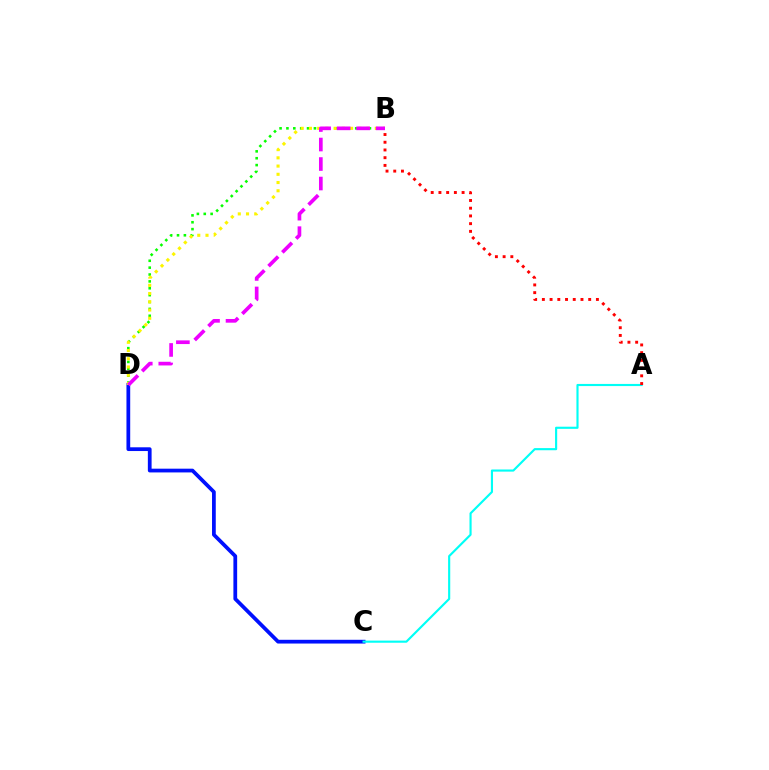{('B', 'D'): [{'color': '#08ff00', 'line_style': 'dotted', 'thickness': 1.87}, {'color': '#fcf500', 'line_style': 'dotted', 'thickness': 2.24}, {'color': '#ee00ff', 'line_style': 'dashed', 'thickness': 2.65}], ('C', 'D'): [{'color': '#0010ff', 'line_style': 'solid', 'thickness': 2.7}], ('A', 'C'): [{'color': '#00fff6', 'line_style': 'solid', 'thickness': 1.54}], ('A', 'B'): [{'color': '#ff0000', 'line_style': 'dotted', 'thickness': 2.1}]}